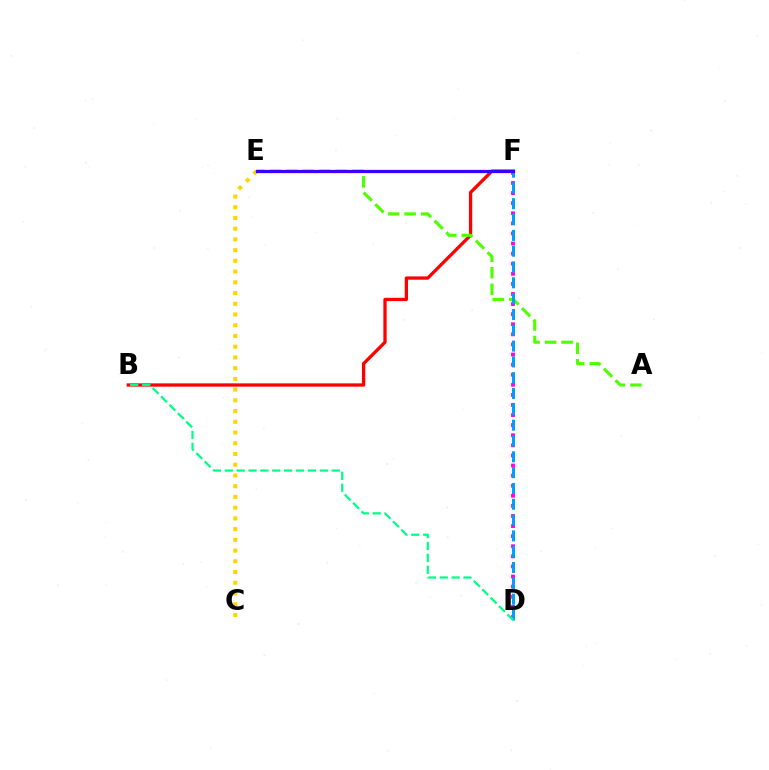{('C', 'E'): [{'color': '#ffd500', 'line_style': 'dotted', 'thickness': 2.92}], ('B', 'F'): [{'color': '#ff0000', 'line_style': 'solid', 'thickness': 2.37}], ('A', 'E'): [{'color': '#4fff00', 'line_style': 'dashed', 'thickness': 2.24}], ('D', 'F'): [{'color': '#ff00ed', 'line_style': 'dotted', 'thickness': 2.74}, {'color': '#009eff', 'line_style': 'dashed', 'thickness': 2.15}], ('B', 'D'): [{'color': '#00ff86', 'line_style': 'dashed', 'thickness': 1.61}], ('E', 'F'): [{'color': '#3700ff', 'line_style': 'solid', 'thickness': 2.33}]}